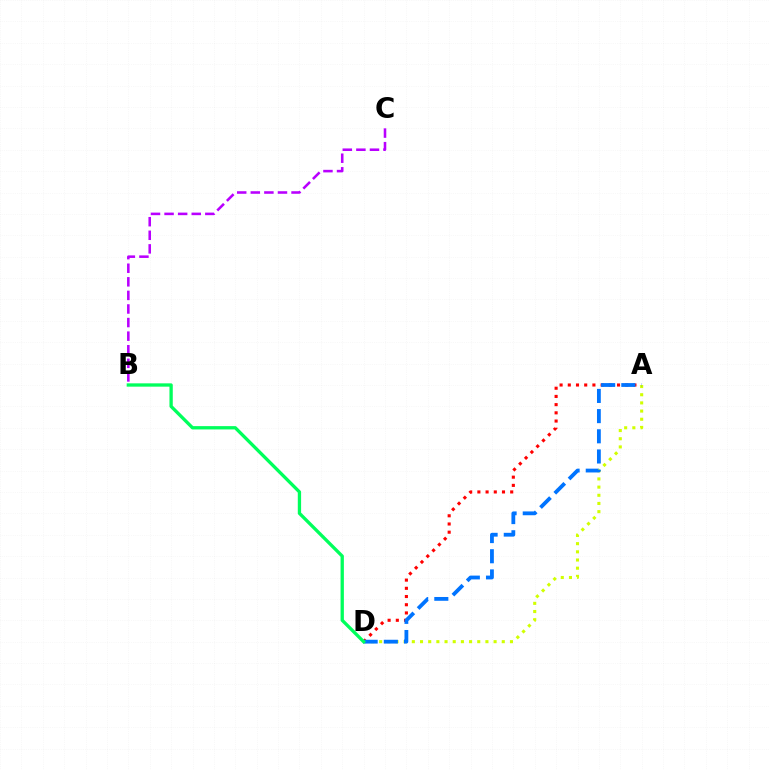{('B', 'C'): [{'color': '#b900ff', 'line_style': 'dashed', 'thickness': 1.85}], ('A', 'D'): [{'color': '#ff0000', 'line_style': 'dotted', 'thickness': 2.23}, {'color': '#d1ff00', 'line_style': 'dotted', 'thickness': 2.22}, {'color': '#0074ff', 'line_style': 'dashed', 'thickness': 2.74}], ('B', 'D'): [{'color': '#00ff5c', 'line_style': 'solid', 'thickness': 2.39}]}